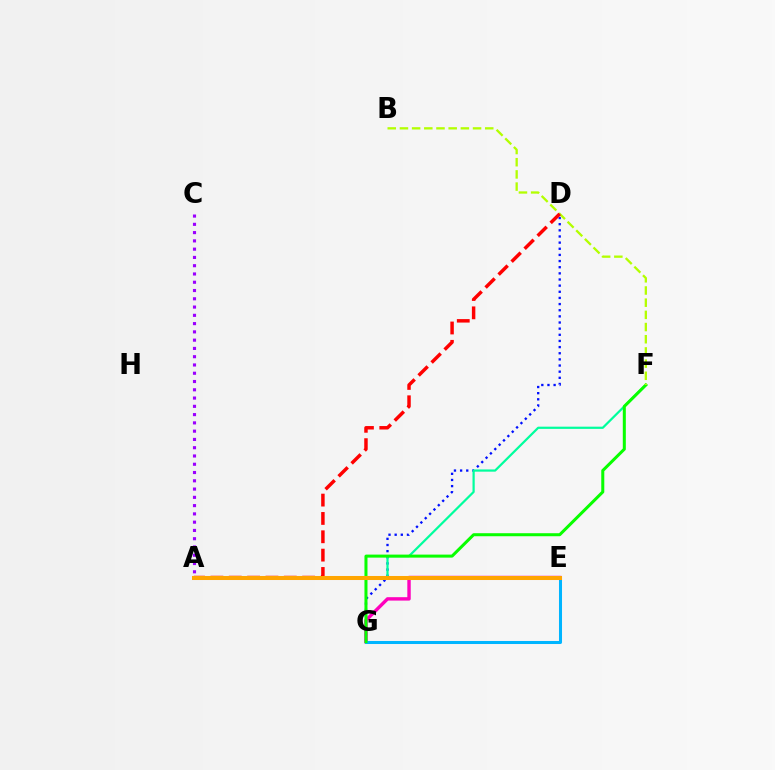{('D', 'G'): [{'color': '#0010ff', 'line_style': 'dotted', 'thickness': 1.67}], ('A', 'F'): [{'color': '#00ff9d', 'line_style': 'solid', 'thickness': 1.59}], ('E', 'G'): [{'color': '#ff00bd', 'line_style': 'solid', 'thickness': 2.45}, {'color': '#00b5ff', 'line_style': 'solid', 'thickness': 2.18}], ('F', 'G'): [{'color': '#08ff00', 'line_style': 'solid', 'thickness': 2.18}], ('B', 'F'): [{'color': '#b3ff00', 'line_style': 'dashed', 'thickness': 1.66}], ('A', 'D'): [{'color': '#ff0000', 'line_style': 'dashed', 'thickness': 2.49}], ('A', 'E'): [{'color': '#ffa500', 'line_style': 'solid', 'thickness': 2.9}], ('A', 'C'): [{'color': '#9b00ff', 'line_style': 'dotted', 'thickness': 2.25}]}